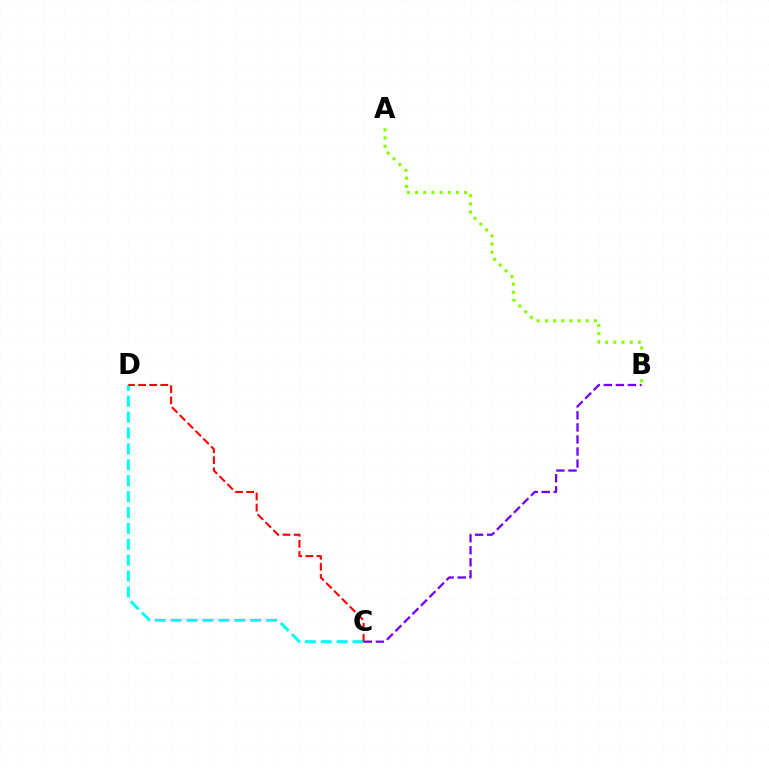{('C', 'D'): [{'color': '#00fff6', 'line_style': 'dashed', 'thickness': 2.16}, {'color': '#ff0000', 'line_style': 'dashed', 'thickness': 1.51}], ('A', 'B'): [{'color': '#84ff00', 'line_style': 'dotted', 'thickness': 2.22}], ('B', 'C'): [{'color': '#7200ff', 'line_style': 'dashed', 'thickness': 1.64}]}